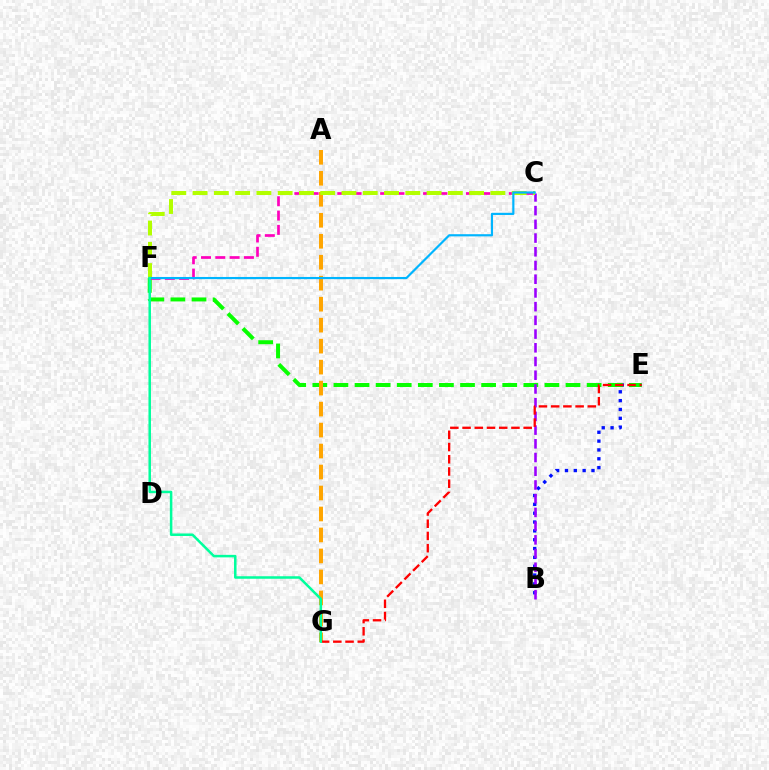{('B', 'E'): [{'color': '#0010ff', 'line_style': 'dotted', 'thickness': 2.4}], ('E', 'F'): [{'color': '#08ff00', 'line_style': 'dashed', 'thickness': 2.87}], ('C', 'F'): [{'color': '#ff00bd', 'line_style': 'dashed', 'thickness': 1.94}, {'color': '#b3ff00', 'line_style': 'dashed', 'thickness': 2.89}, {'color': '#00b5ff', 'line_style': 'solid', 'thickness': 1.57}], ('B', 'C'): [{'color': '#9b00ff', 'line_style': 'dashed', 'thickness': 1.86}], ('A', 'G'): [{'color': '#ffa500', 'line_style': 'dashed', 'thickness': 2.85}], ('E', 'G'): [{'color': '#ff0000', 'line_style': 'dashed', 'thickness': 1.66}], ('F', 'G'): [{'color': '#00ff9d', 'line_style': 'solid', 'thickness': 1.81}]}